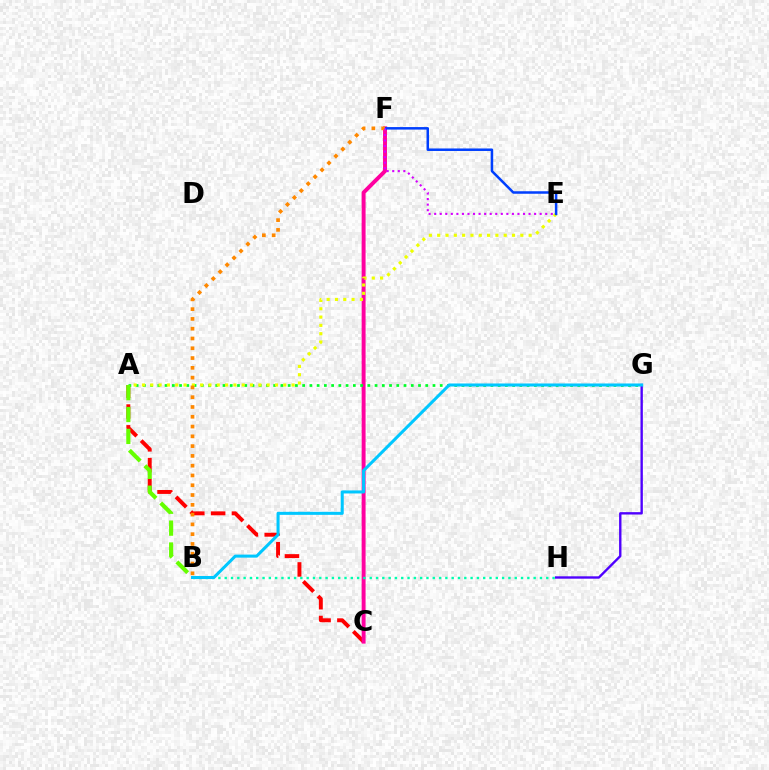{('A', 'C'): [{'color': '#ff0000', 'line_style': 'dashed', 'thickness': 2.83}], ('C', 'F'): [{'color': '#ff00a0', 'line_style': 'solid', 'thickness': 2.83}], ('A', 'G'): [{'color': '#00ff27', 'line_style': 'dotted', 'thickness': 1.97}], ('G', 'H'): [{'color': '#4f00ff', 'line_style': 'solid', 'thickness': 1.71}], ('A', 'B'): [{'color': '#66ff00', 'line_style': 'dashed', 'thickness': 2.97}], ('A', 'E'): [{'color': '#eeff00', 'line_style': 'dotted', 'thickness': 2.26}], ('B', 'H'): [{'color': '#00ffaf', 'line_style': 'dotted', 'thickness': 1.71}], ('E', 'F'): [{'color': '#003fff', 'line_style': 'solid', 'thickness': 1.81}, {'color': '#d600ff', 'line_style': 'dotted', 'thickness': 1.51}], ('B', 'F'): [{'color': '#ff8800', 'line_style': 'dotted', 'thickness': 2.66}], ('B', 'G'): [{'color': '#00c7ff', 'line_style': 'solid', 'thickness': 2.19}]}